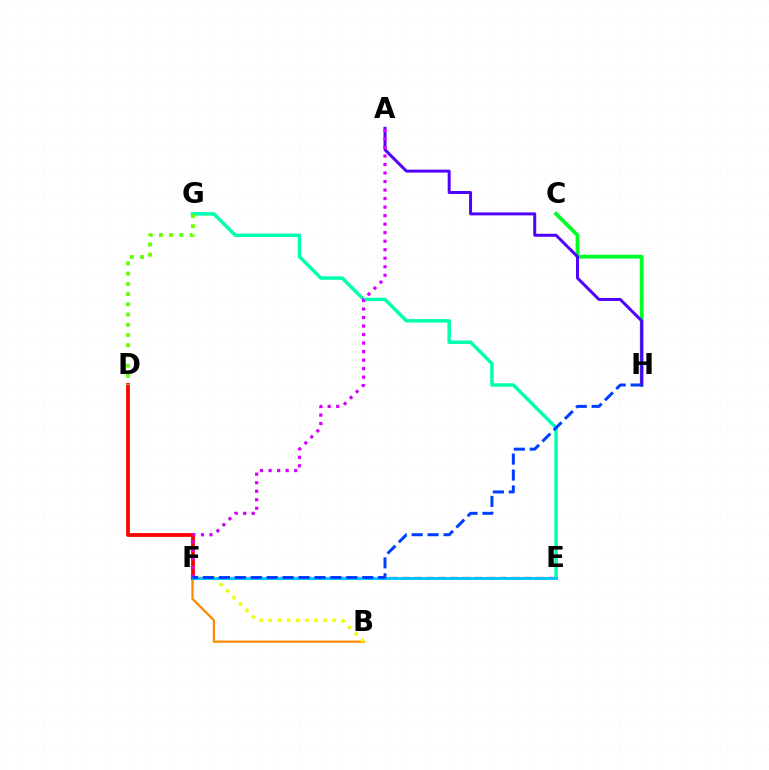{('E', 'G'): [{'color': '#00ffaf', 'line_style': 'solid', 'thickness': 2.5}], ('C', 'H'): [{'color': '#00ff27', 'line_style': 'solid', 'thickness': 2.72}], ('B', 'F'): [{'color': '#ff8800', 'line_style': 'solid', 'thickness': 1.6}, {'color': '#eeff00', 'line_style': 'dotted', 'thickness': 2.48}], ('D', 'F'): [{'color': '#ff0000', 'line_style': 'solid', 'thickness': 2.71}], ('A', 'H'): [{'color': '#4f00ff', 'line_style': 'solid', 'thickness': 2.14}], ('E', 'F'): [{'color': '#ff00a0', 'line_style': 'dashed', 'thickness': 1.65}, {'color': '#00c7ff', 'line_style': 'solid', 'thickness': 2.09}], ('A', 'F'): [{'color': '#d600ff', 'line_style': 'dotted', 'thickness': 2.31}], ('D', 'G'): [{'color': '#66ff00', 'line_style': 'dotted', 'thickness': 2.78}], ('F', 'H'): [{'color': '#003fff', 'line_style': 'dashed', 'thickness': 2.16}]}